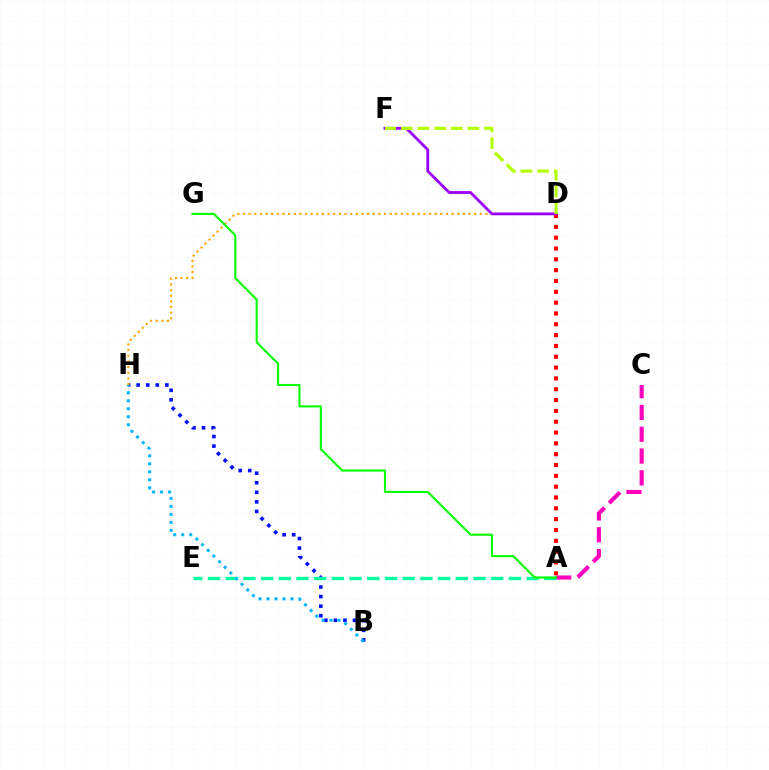{('B', 'H'): [{'color': '#0010ff', 'line_style': 'dotted', 'thickness': 2.6}, {'color': '#00b5ff', 'line_style': 'dotted', 'thickness': 2.17}], ('A', 'E'): [{'color': '#00ff9d', 'line_style': 'dashed', 'thickness': 2.4}], ('D', 'H'): [{'color': '#ffa500', 'line_style': 'dotted', 'thickness': 1.53}], ('A', 'D'): [{'color': '#ff0000', 'line_style': 'dotted', 'thickness': 2.94}], ('A', 'C'): [{'color': '#ff00bd', 'line_style': 'dashed', 'thickness': 2.96}], ('A', 'G'): [{'color': '#08ff00', 'line_style': 'solid', 'thickness': 1.52}], ('D', 'F'): [{'color': '#9b00ff', 'line_style': 'solid', 'thickness': 2.02}, {'color': '#b3ff00', 'line_style': 'dashed', 'thickness': 2.26}]}